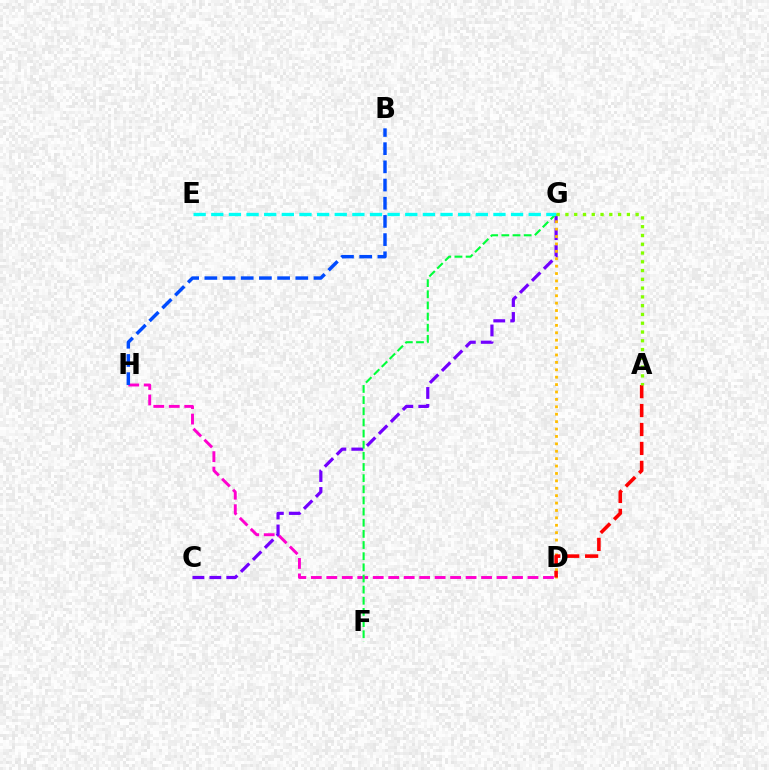{('C', 'G'): [{'color': '#7200ff', 'line_style': 'dashed', 'thickness': 2.3}], ('D', 'H'): [{'color': '#ff00cf', 'line_style': 'dashed', 'thickness': 2.1}], ('F', 'G'): [{'color': '#00ff39', 'line_style': 'dashed', 'thickness': 1.51}], ('B', 'H'): [{'color': '#004bff', 'line_style': 'dashed', 'thickness': 2.47}], ('D', 'G'): [{'color': '#ffbd00', 'line_style': 'dotted', 'thickness': 2.01}], ('A', 'D'): [{'color': '#ff0000', 'line_style': 'dashed', 'thickness': 2.57}], ('E', 'G'): [{'color': '#00fff6', 'line_style': 'dashed', 'thickness': 2.4}], ('A', 'G'): [{'color': '#84ff00', 'line_style': 'dotted', 'thickness': 2.38}]}